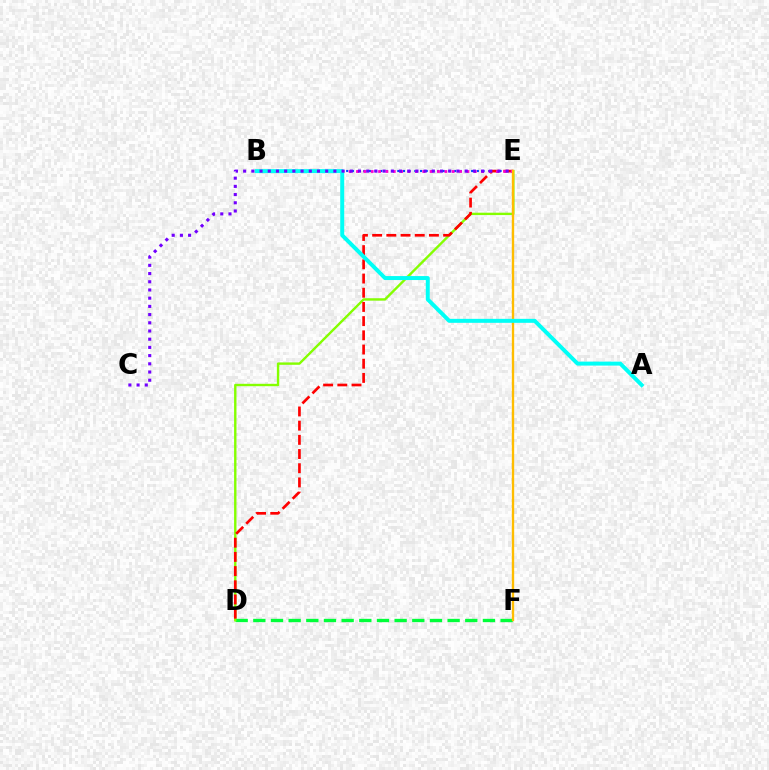{('B', 'E'): [{'color': '#004bff', 'line_style': 'dotted', 'thickness': 1.54}, {'color': '#ff00cf', 'line_style': 'dotted', 'thickness': 2.0}], ('D', 'F'): [{'color': '#00ff39', 'line_style': 'dashed', 'thickness': 2.4}], ('D', 'E'): [{'color': '#84ff00', 'line_style': 'solid', 'thickness': 1.72}, {'color': '#ff0000', 'line_style': 'dashed', 'thickness': 1.93}], ('E', 'F'): [{'color': '#ffbd00', 'line_style': 'solid', 'thickness': 1.69}], ('A', 'B'): [{'color': '#00fff6', 'line_style': 'solid', 'thickness': 2.86}], ('C', 'E'): [{'color': '#7200ff', 'line_style': 'dotted', 'thickness': 2.23}]}